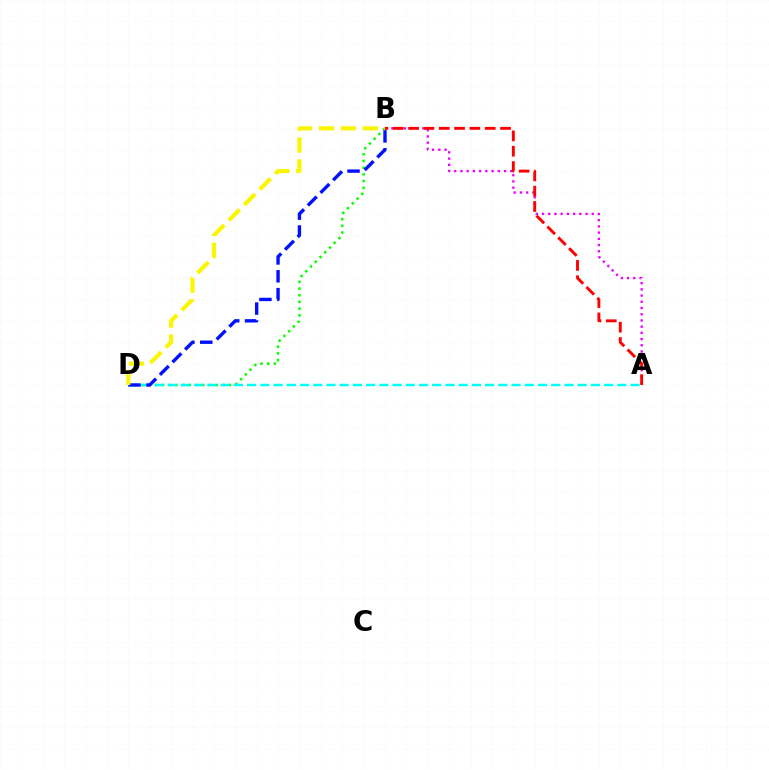{('B', 'D'): [{'color': '#08ff00', 'line_style': 'dotted', 'thickness': 1.82}, {'color': '#0010ff', 'line_style': 'dashed', 'thickness': 2.43}, {'color': '#fcf500', 'line_style': 'dashed', 'thickness': 2.97}], ('A', 'D'): [{'color': '#00fff6', 'line_style': 'dashed', 'thickness': 1.8}], ('A', 'B'): [{'color': '#ee00ff', 'line_style': 'dotted', 'thickness': 1.69}, {'color': '#ff0000', 'line_style': 'dashed', 'thickness': 2.08}]}